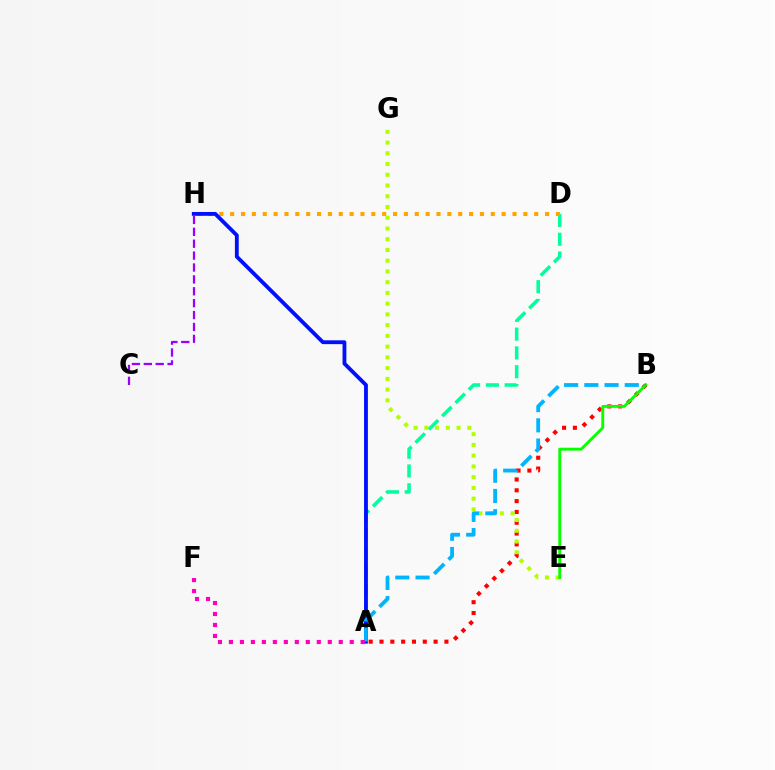{('A', 'D'): [{'color': '#00ff9d', 'line_style': 'dashed', 'thickness': 2.55}], ('A', 'B'): [{'color': '#ff0000', 'line_style': 'dotted', 'thickness': 2.94}, {'color': '#00b5ff', 'line_style': 'dashed', 'thickness': 2.75}], ('E', 'G'): [{'color': '#b3ff00', 'line_style': 'dotted', 'thickness': 2.92}], ('B', 'E'): [{'color': '#08ff00', 'line_style': 'solid', 'thickness': 2.09}], ('D', 'H'): [{'color': '#ffa500', 'line_style': 'dotted', 'thickness': 2.95}], ('A', 'H'): [{'color': '#0010ff', 'line_style': 'solid', 'thickness': 2.76}], ('A', 'F'): [{'color': '#ff00bd', 'line_style': 'dotted', 'thickness': 2.98}], ('C', 'H'): [{'color': '#9b00ff', 'line_style': 'dashed', 'thickness': 1.62}]}